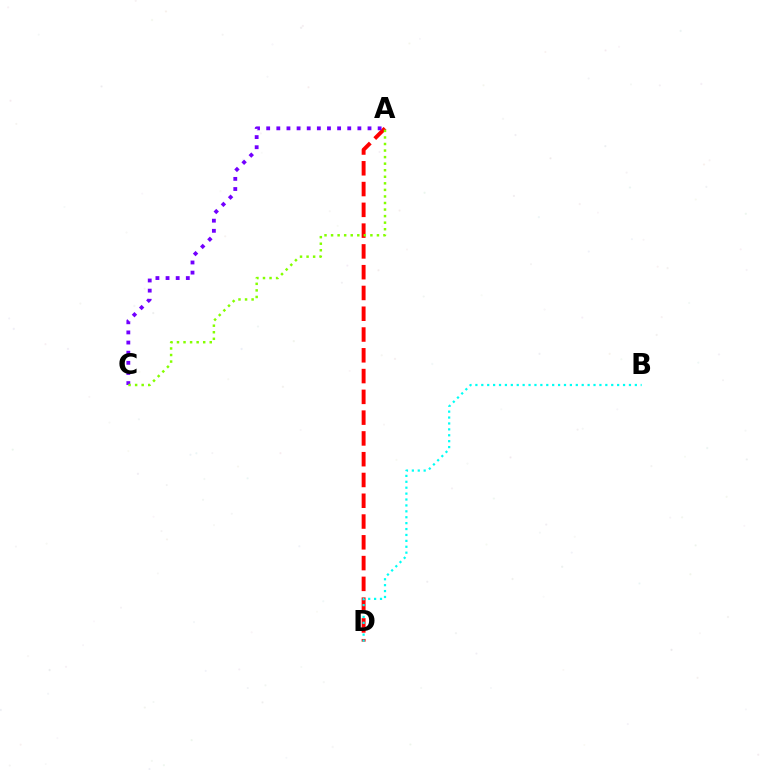{('A', 'D'): [{'color': '#ff0000', 'line_style': 'dashed', 'thickness': 2.82}], ('A', 'C'): [{'color': '#7200ff', 'line_style': 'dotted', 'thickness': 2.75}, {'color': '#84ff00', 'line_style': 'dotted', 'thickness': 1.78}], ('B', 'D'): [{'color': '#00fff6', 'line_style': 'dotted', 'thickness': 1.6}]}